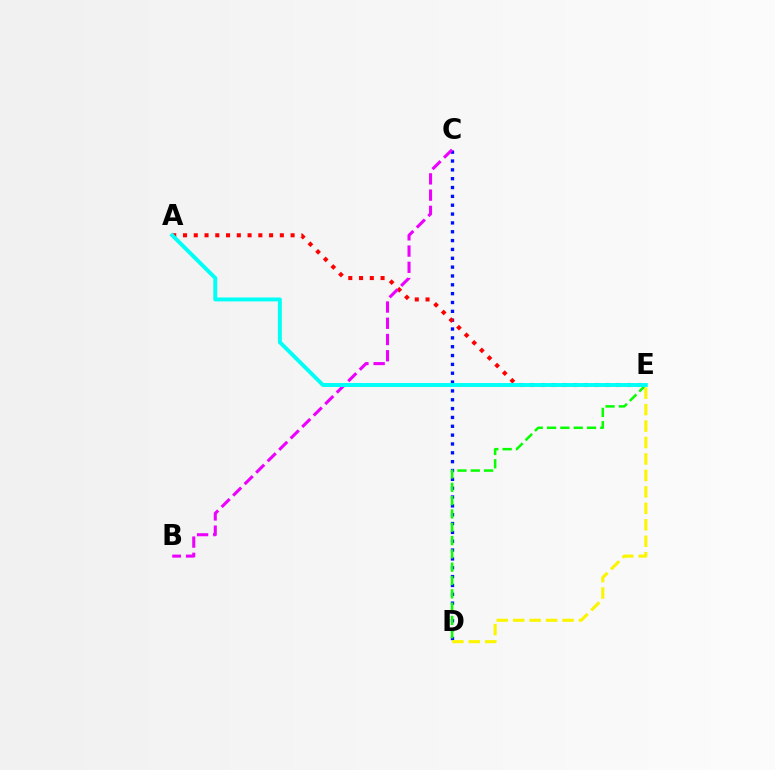{('C', 'D'): [{'color': '#0010ff', 'line_style': 'dotted', 'thickness': 2.4}], ('A', 'E'): [{'color': '#ff0000', 'line_style': 'dotted', 'thickness': 2.92}, {'color': '#00fff6', 'line_style': 'solid', 'thickness': 2.83}], ('B', 'C'): [{'color': '#ee00ff', 'line_style': 'dashed', 'thickness': 2.2}], ('D', 'E'): [{'color': '#08ff00', 'line_style': 'dashed', 'thickness': 1.81}, {'color': '#fcf500', 'line_style': 'dashed', 'thickness': 2.24}]}